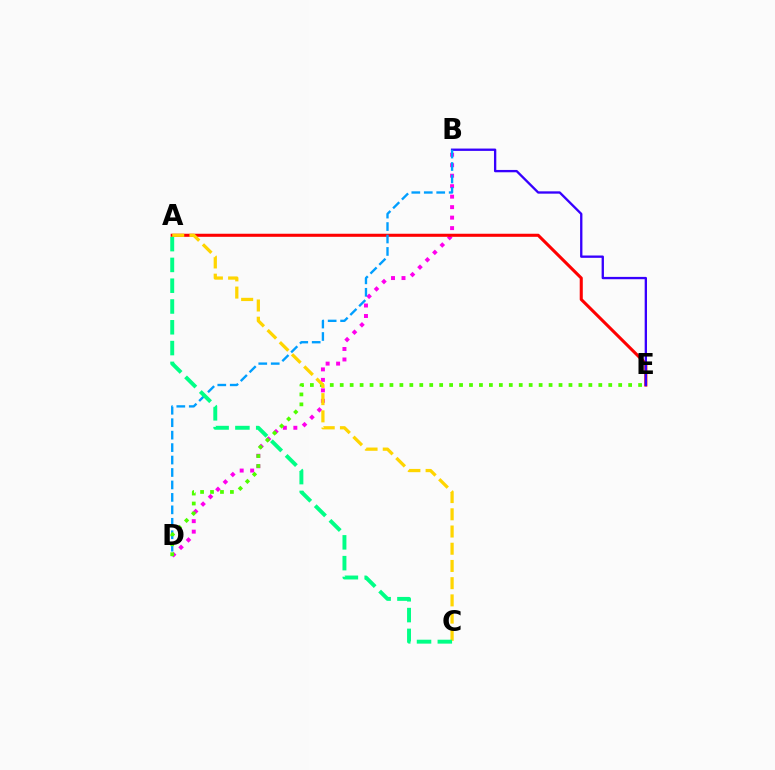{('B', 'D'): [{'color': '#ff00ed', 'line_style': 'dotted', 'thickness': 2.85}, {'color': '#009eff', 'line_style': 'dashed', 'thickness': 1.69}], ('A', 'E'): [{'color': '#ff0000', 'line_style': 'solid', 'thickness': 2.21}], ('B', 'E'): [{'color': '#3700ff', 'line_style': 'solid', 'thickness': 1.68}], ('D', 'E'): [{'color': '#4fff00', 'line_style': 'dotted', 'thickness': 2.7}], ('A', 'C'): [{'color': '#ffd500', 'line_style': 'dashed', 'thickness': 2.34}, {'color': '#00ff86', 'line_style': 'dashed', 'thickness': 2.82}]}